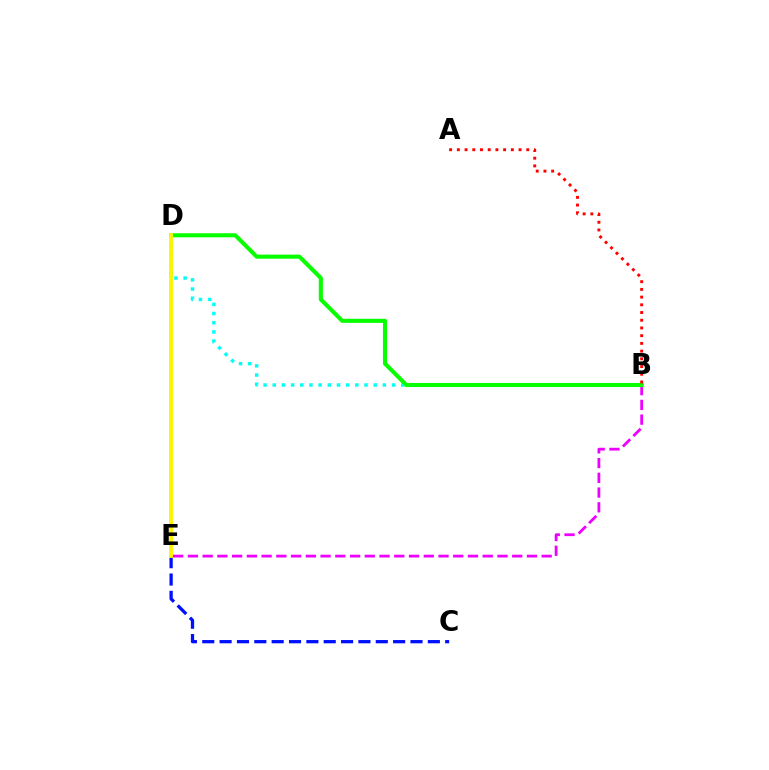{('B', 'D'): [{'color': '#00fff6', 'line_style': 'dotted', 'thickness': 2.49}, {'color': '#08ff00', 'line_style': 'solid', 'thickness': 2.93}], ('B', 'E'): [{'color': '#ee00ff', 'line_style': 'dashed', 'thickness': 2.0}], ('C', 'E'): [{'color': '#0010ff', 'line_style': 'dashed', 'thickness': 2.36}], ('D', 'E'): [{'color': '#fcf500', 'line_style': 'solid', 'thickness': 2.78}], ('A', 'B'): [{'color': '#ff0000', 'line_style': 'dotted', 'thickness': 2.1}]}